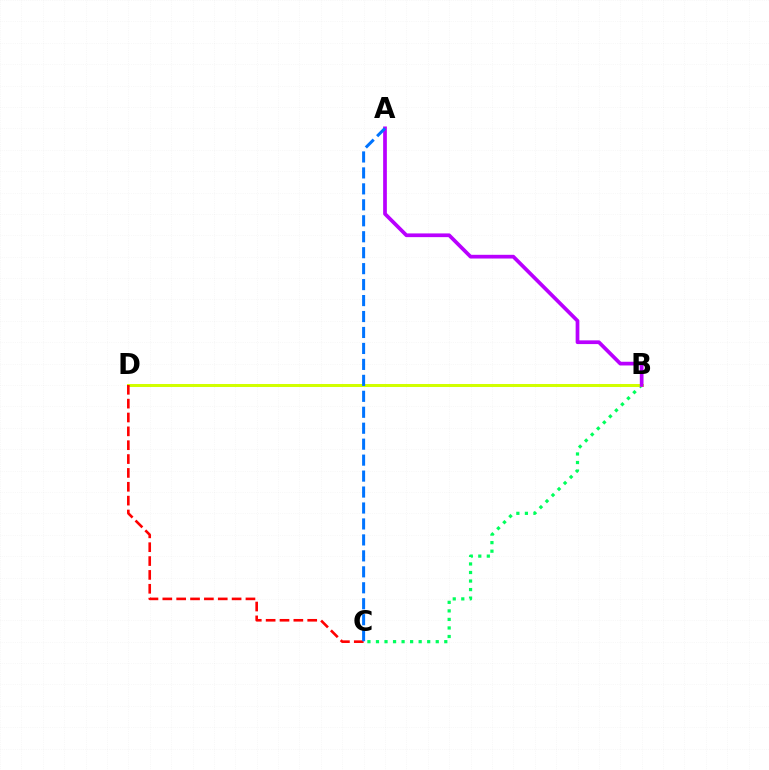{('B', 'C'): [{'color': '#00ff5c', 'line_style': 'dotted', 'thickness': 2.32}], ('B', 'D'): [{'color': '#d1ff00', 'line_style': 'solid', 'thickness': 2.16}], ('C', 'D'): [{'color': '#ff0000', 'line_style': 'dashed', 'thickness': 1.88}], ('A', 'B'): [{'color': '#b900ff', 'line_style': 'solid', 'thickness': 2.68}], ('A', 'C'): [{'color': '#0074ff', 'line_style': 'dashed', 'thickness': 2.17}]}